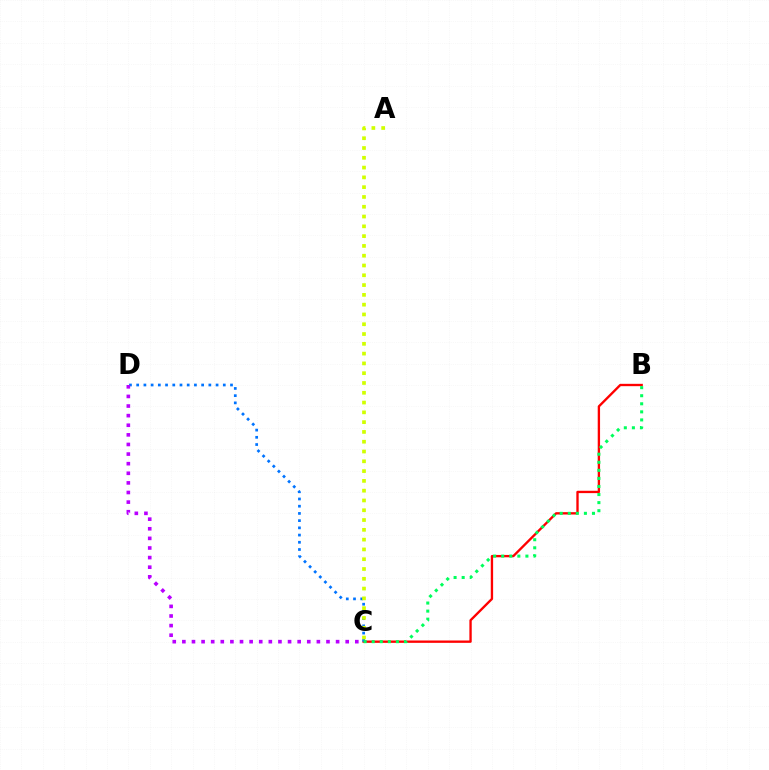{('B', 'C'): [{'color': '#ff0000', 'line_style': 'solid', 'thickness': 1.69}, {'color': '#00ff5c', 'line_style': 'dotted', 'thickness': 2.19}], ('C', 'D'): [{'color': '#0074ff', 'line_style': 'dotted', 'thickness': 1.96}, {'color': '#b900ff', 'line_style': 'dotted', 'thickness': 2.61}], ('A', 'C'): [{'color': '#d1ff00', 'line_style': 'dotted', 'thickness': 2.66}]}